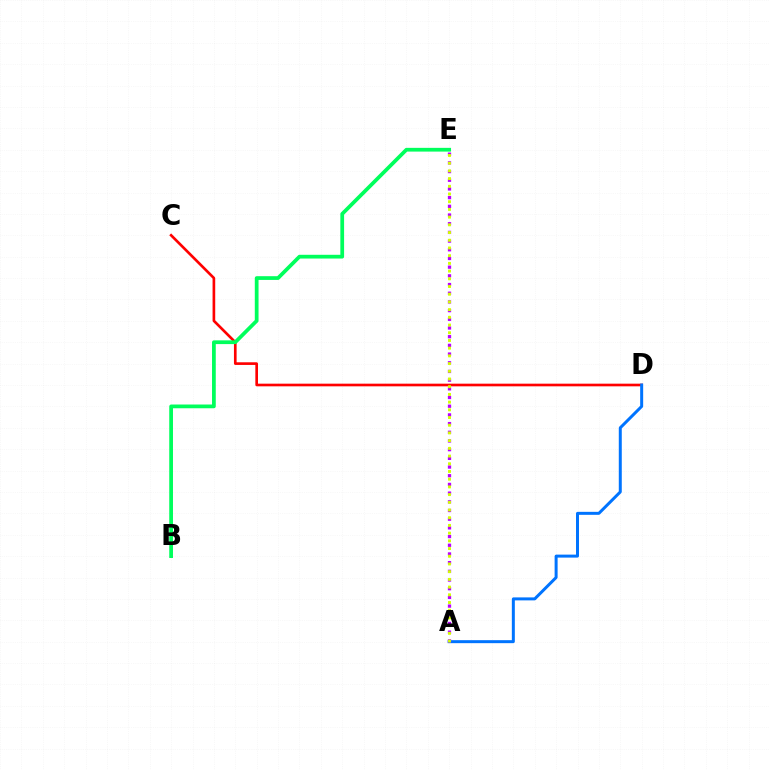{('C', 'D'): [{'color': '#ff0000', 'line_style': 'solid', 'thickness': 1.91}], ('A', 'D'): [{'color': '#0074ff', 'line_style': 'solid', 'thickness': 2.15}], ('A', 'E'): [{'color': '#b900ff', 'line_style': 'dotted', 'thickness': 2.36}, {'color': '#d1ff00', 'line_style': 'dotted', 'thickness': 2.09}], ('B', 'E'): [{'color': '#00ff5c', 'line_style': 'solid', 'thickness': 2.7}]}